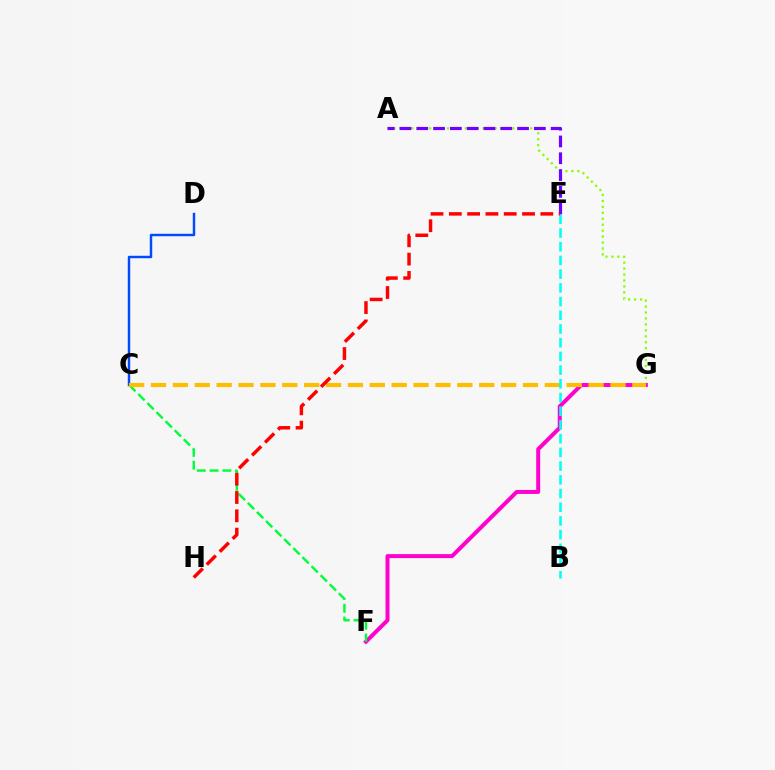{('A', 'G'): [{'color': '#84ff00', 'line_style': 'dotted', 'thickness': 1.62}], ('C', 'D'): [{'color': '#004bff', 'line_style': 'solid', 'thickness': 1.76}], ('A', 'E'): [{'color': '#7200ff', 'line_style': 'dashed', 'thickness': 2.28}], ('F', 'G'): [{'color': '#ff00cf', 'line_style': 'solid', 'thickness': 2.87}], ('C', 'F'): [{'color': '#00ff39', 'line_style': 'dashed', 'thickness': 1.74}], ('C', 'G'): [{'color': '#ffbd00', 'line_style': 'dashed', 'thickness': 2.97}], ('B', 'E'): [{'color': '#00fff6', 'line_style': 'dashed', 'thickness': 1.86}], ('E', 'H'): [{'color': '#ff0000', 'line_style': 'dashed', 'thickness': 2.49}]}